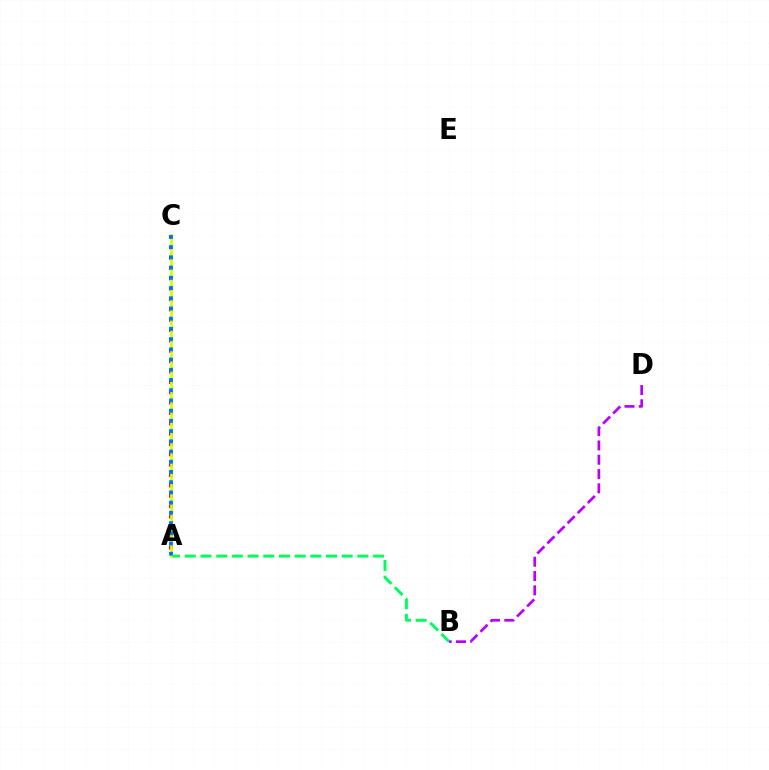{('A', 'B'): [{'color': '#00ff5c', 'line_style': 'dashed', 'thickness': 2.13}], ('A', 'C'): [{'color': '#ff0000', 'line_style': 'dotted', 'thickness': 2.81}, {'color': '#d1ff00', 'line_style': 'solid', 'thickness': 1.94}, {'color': '#0074ff', 'line_style': 'dotted', 'thickness': 2.78}], ('B', 'D'): [{'color': '#b900ff', 'line_style': 'dashed', 'thickness': 1.94}]}